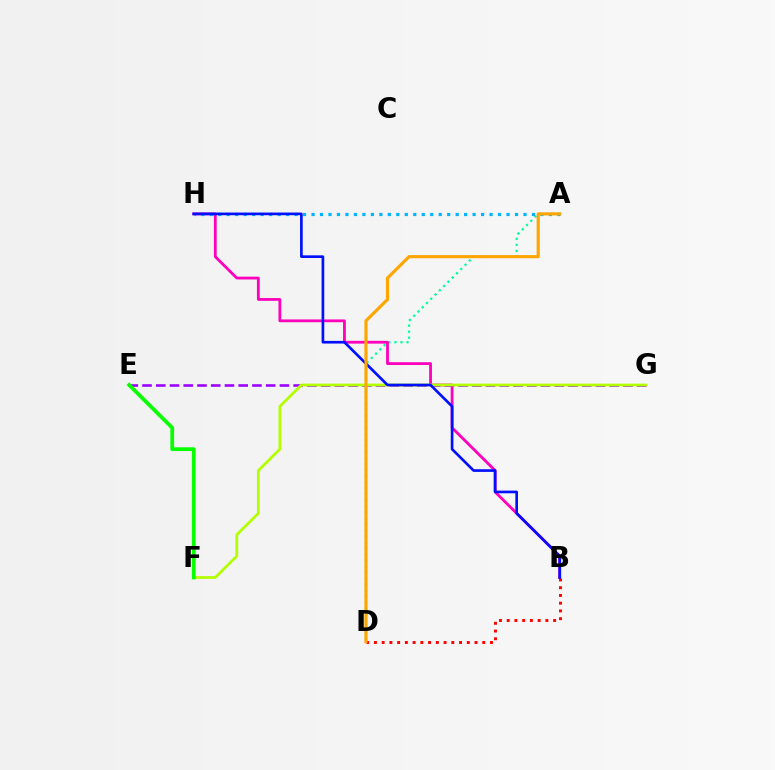{('A', 'D'): [{'color': '#00ff9d', 'line_style': 'dotted', 'thickness': 1.64}, {'color': '#ffa500', 'line_style': 'solid', 'thickness': 2.26}], ('B', 'H'): [{'color': '#ff00bd', 'line_style': 'solid', 'thickness': 2.02}, {'color': '#0010ff', 'line_style': 'solid', 'thickness': 1.92}], ('E', 'G'): [{'color': '#9b00ff', 'line_style': 'dashed', 'thickness': 1.87}], ('A', 'H'): [{'color': '#00b5ff', 'line_style': 'dotted', 'thickness': 2.3}], ('B', 'D'): [{'color': '#ff0000', 'line_style': 'dotted', 'thickness': 2.1}], ('F', 'G'): [{'color': '#b3ff00', 'line_style': 'solid', 'thickness': 2.0}], ('E', 'F'): [{'color': '#08ff00', 'line_style': 'solid', 'thickness': 2.71}]}